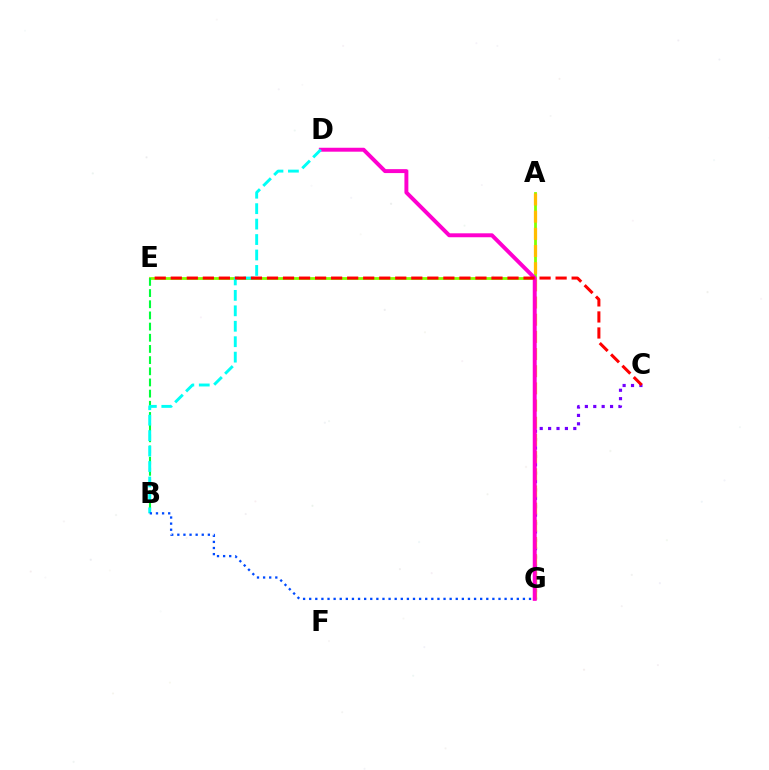{('A', 'E'): [{'color': '#84ff00', 'line_style': 'solid', 'thickness': 2.01}], ('C', 'G'): [{'color': '#7200ff', 'line_style': 'dotted', 'thickness': 2.28}], ('B', 'E'): [{'color': '#00ff39', 'line_style': 'dashed', 'thickness': 1.52}], ('A', 'G'): [{'color': '#ffbd00', 'line_style': 'dashed', 'thickness': 2.33}], ('D', 'G'): [{'color': '#ff00cf', 'line_style': 'solid', 'thickness': 2.84}], ('B', 'D'): [{'color': '#00fff6', 'line_style': 'dashed', 'thickness': 2.1}], ('B', 'G'): [{'color': '#004bff', 'line_style': 'dotted', 'thickness': 1.66}], ('C', 'E'): [{'color': '#ff0000', 'line_style': 'dashed', 'thickness': 2.18}]}